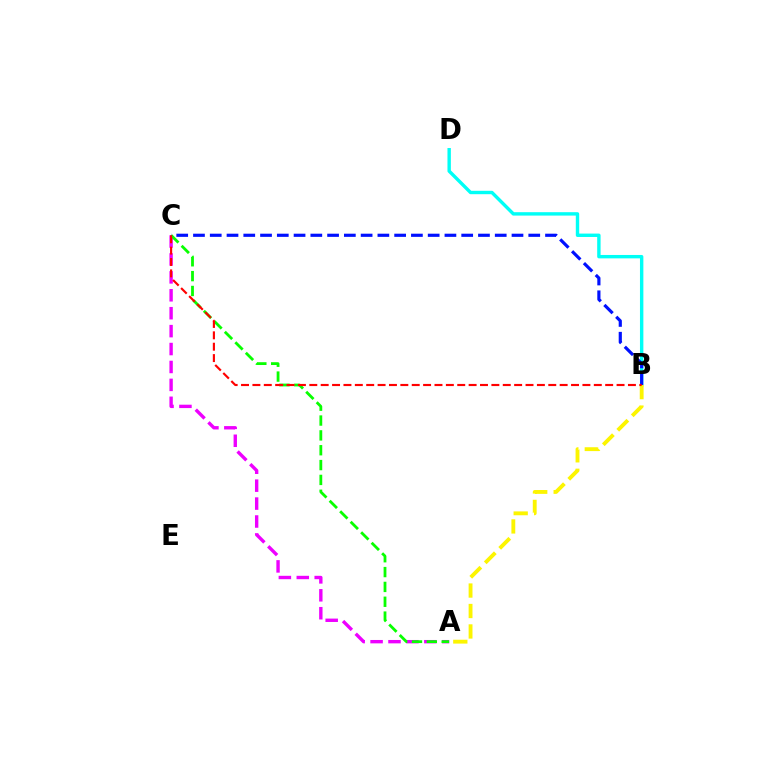{('B', 'D'): [{'color': '#00fff6', 'line_style': 'solid', 'thickness': 2.45}], ('A', 'C'): [{'color': '#ee00ff', 'line_style': 'dashed', 'thickness': 2.43}, {'color': '#08ff00', 'line_style': 'dashed', 'thickness': 2.02}], ('B', 'C'): [{'color': '#0010ff', 'line_style': 'dashed', 'thickness': 2.28}, {'color': '#ff0000', 'line_style': 'dashed', 'thickness': 1.55}], ('A', 'B'): [{'color': '#fcf500', 'line_style': 'dashed', 'thickness': 2.78}]}